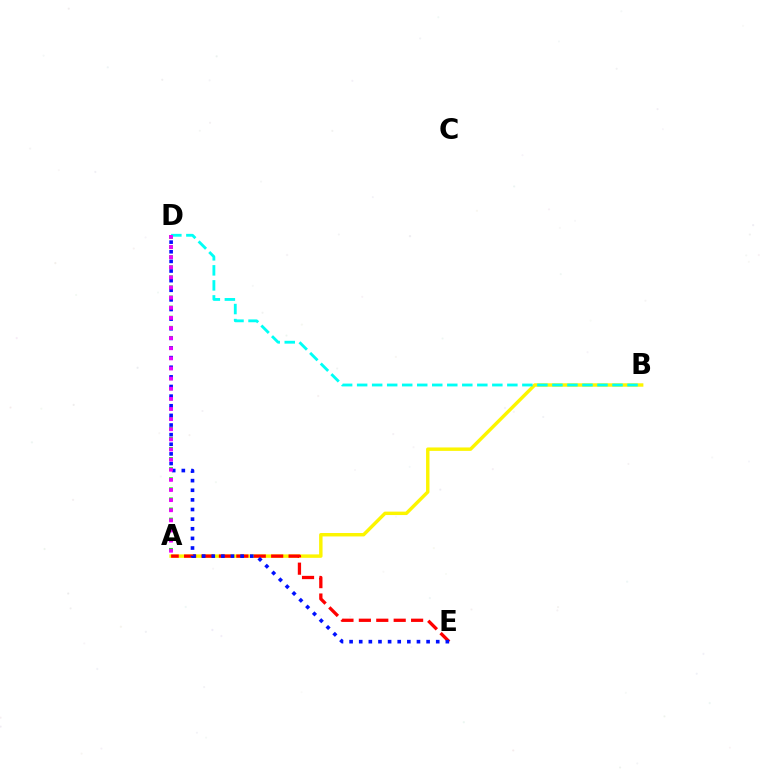{('A', 'D'): [{'color': '#08ff00', 'line_style': 'dotted', 'thickness': 2.74}, {'color': '#ee00ff', 'line_style': 'dotted', 'thickness': 2.75}], ('A', 'B'): [{'color': '#fcf500', 'line_style': 'solid', 'thickness': 2.47}], ('A', 'E'): [{'color': '#ff0000', 'line_style': 'dashed', 'thickness': 2.37}], ('D', 'E'): [{'color': '#0010ff', 'line_style': 'dotted', 'thickness': 2.62}], ('B', 'D'): [{'color': '#00fff6', 'line_style': 'dashed', 'thickness': 2.04}]}